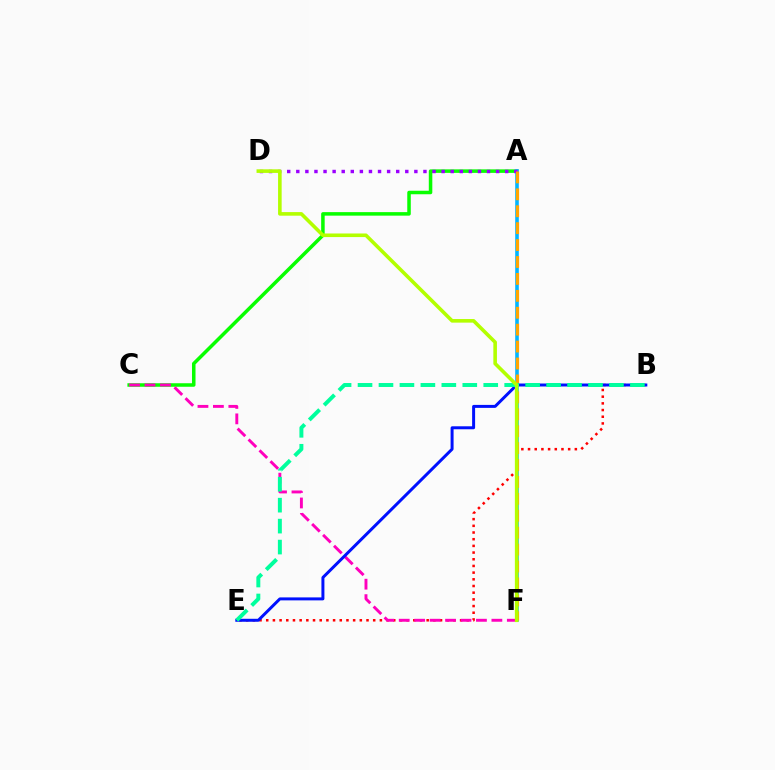{('A', 'C'): [{'color': '#08ff00', 'line_style': 'solid', 'thickness': 2.53}], ('A', 'F'): [{'color': '#00b5ff', 'line_style': 'solid', 'thickness': 2.59}, {'color': '#ffa500', 'line_style': 'dashed', 'thickness': 2.3}], ('A', 'D'): [{'color': '#9b00ff', 'line_style': 'dotted', 'thickness': 2.47}], ('B', 'E'): [{'color': '#ff0000', 'line_style': 'dotted', 'thickness': 1.82}, {'color': '#0010ff', 'line_style': 'solid', 'thickness': 2.15}, {'color': '#00ff9d', 'line_style': 'dashed', 'thickness': 2.85}], ('C', 'F'): [{'color': '#ff00bd', 'line_style': 'dashed', 'thickness': 2.1}], ('D', 'F'): [{'color': '#b3ff00', 'line_style': 'solid', 'thickness': 2.59}]}